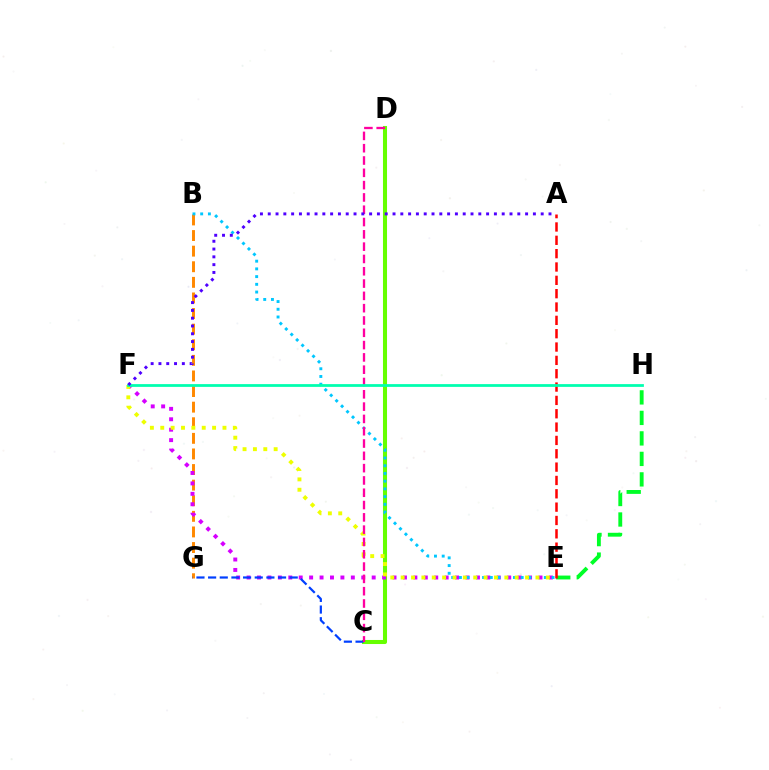{('B', 'G'): [{'color': '#ff8800', 'line_style': 'dashed', 'thickness': 2.12}], ('C', 'D'): [{'color': '#66ff00', 'line_style': 'solid', 'thickness': 2.92}, {'color': '#ff00a0', 'line_style': 'dashed', 'thickness': 1.67}], ('E', 'F'): [{'color': '#d600ff', 'line_style': 'dotted', 'thickness': 2.83}, {'color': '#eeff00', 'line_style': 'dotted', 'thickness': 2.82}], ('B', 'E'): [{'color': '#00c7ff', 'line_style': 'dotted', 'thickness': 2.1}], ('E', 'H'): [{'color': '#00ff27', 'line_style': 'dashed', 'thickness': 2.78}], ('C', 'G'): [{'color': '#003fff', 'line_style': 'dashed', 'thickness': 1.58}], ('A', 'E'): [{'color': '#ff0000', 'line_style': 'dashed', 'thickness': 1.81}], ('F', 'H'): [{'color': '#00ffaf', 'line_style': 'solid', 'thickness': 1.99}], ('A', 'F'): [{'color': '#4f00ff', 'line_style': 'dotted', 'thickness': 2.12}]}